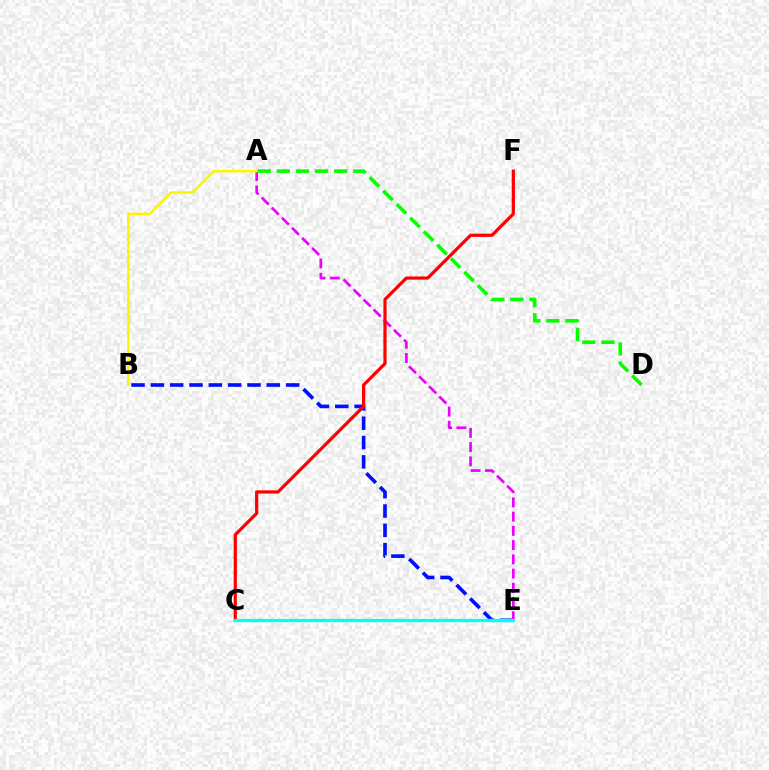{('B', 'E'): [{'color': '#0010ff', 'line_style': 'dashed', 'thickness': 2.63}], ('A', 'E'): [{'color': '#ee00ff', 'line_style': 'dashed', 'thickness': 1.94}], ('C', 'F'): [{'color': '#ff0000', 'line_style': 'solid', 'thickness': 2.31}], ('A', 'B'): [{'color': '#fcf500', 'line_style': 'solid', 'thickness': 1.84}], ('A', 'D'): [{'color': '#08ff00', 'line_style': 'dashed', 'thickness': 2.6}], ('C', 'E'): [{'color': '#00fff6', 'line_style': 'solid', 'thickness': 2.36}]}